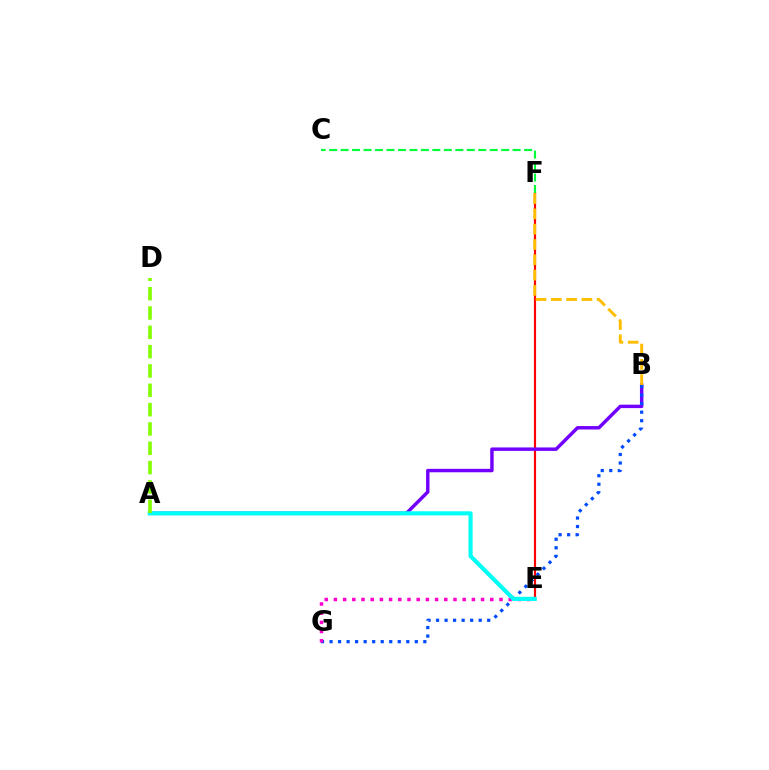{('E', 'F'): [{'color': '#ff0000', 'line_style': 'solid', 'thickness': 1.57}], ('A', 'B'): [{'color': '#7200ff', 'line_style': 'solid', 'thickness': 2.48}], ('B', 'G'): [{'color': '#004bff', 'line_style': 'dotted', 'thickness': 2.32}], ('B', 'F'): [{'color': '#ffbd00', 'line_style': 'dashed', 'thickness': 2.08}], ('E', 'G'): [{'color': '#ff00cf', 'line_style': 'dotted', 'thickness': 2.5}], ('C', 'F'): [{'color': '#00ff39', 'line_style': 'dashed', 'thickness': 1.56}], ('A', 'E'): [{'color': '#00fff6', 'line_style': 'solid', 'thickness': 2.97}], ('A', 'D'): [{'color': '#84ff00', 'line_style': 'dashed', 'thickness': 2.63}]}